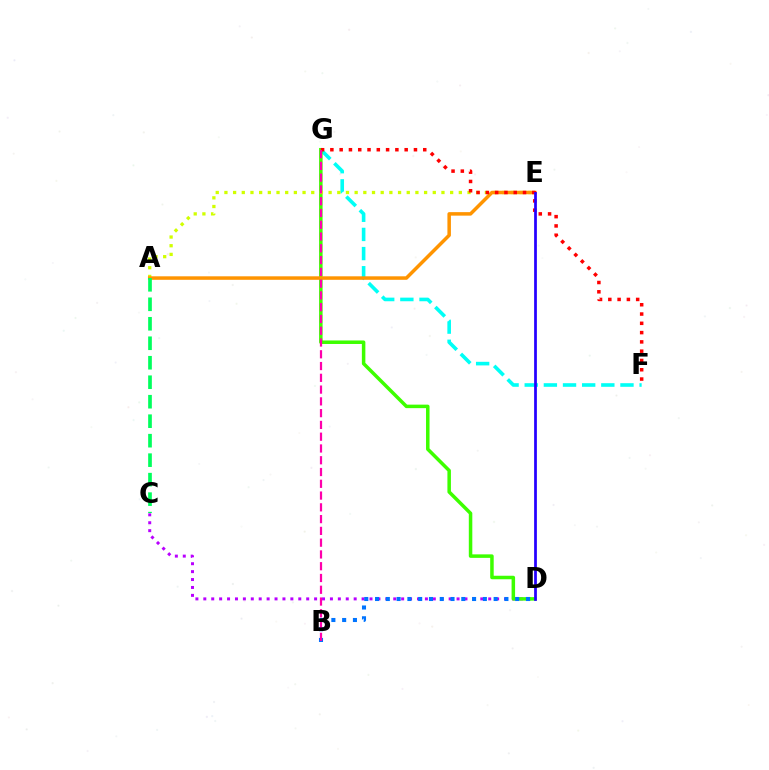{('C', 'D'): [{'color': '#b900ff', 'line_style': 'dotted', 'thickness': 2.15}], ('F', 'G'): [{'color': '#00fff6', 'line_style': 'dashed', 'thickness': 2.6}, {'color': '#ff0000', 'line_style': 'dotted', 'thickness': 2.52}], ('D', 'G'): [{'color': '#3dff00', 'line_style': 'solid', 'thickness': 2.53}], ('A', 'E'): [{'color': '#d1ff00', 'line_style': 'dotted', 'thickness': 2.36}, {'color': '#ff9400', 'line_style': 'solid', 'thickness': 2.52}], ('B', 'D'): [{'color': '#0074ff', 'line_style': 'dotted', 'thickness': 2.93}], ('B', 'G'): [{'color': '#ff00ac', 'line_style': 'dashed', 'thickness': 1.6}], ('D', 'E'): [{'color': '#2500ff', 'line_style': 'solid', 'thickness': 1.98}], ('A', 'C'): [{'color': '#00ff5c', 'line_style': 'dashed', 'thickness': 2.65}]}